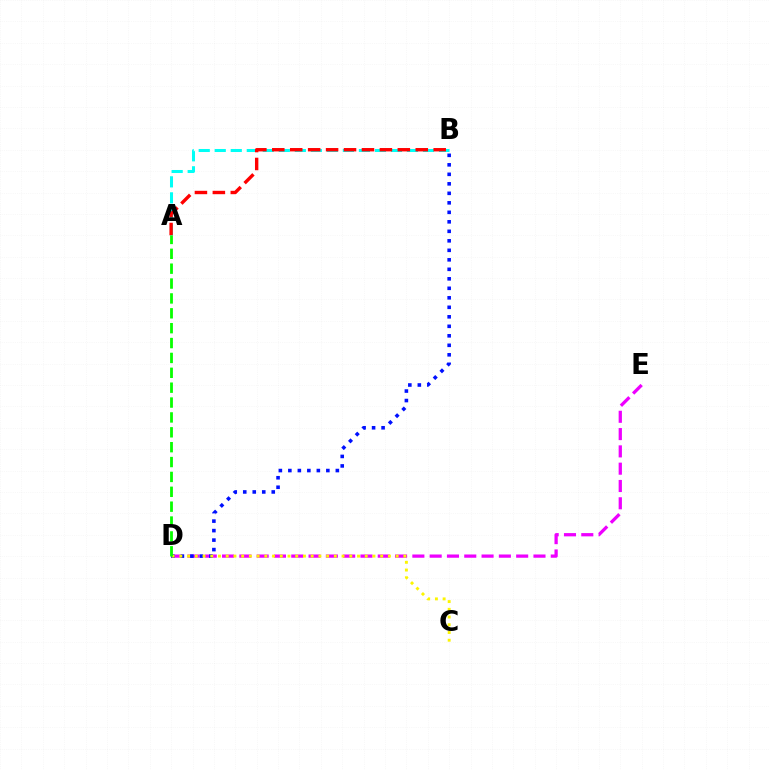{('D', 'E'): [{'color': '#ee00ff', 'line_style': 'dashed', 'thickness': 2.35}], ('B', 'D'): [{'color': '#0010ff', 'line_style': 'dotted', 'thickness': 2.58}], ('A', 'B'): [{'color': '#00fff6', 'line_style': 'dashed', 'thickness': 2.18}, {'color': '#ff0000', 'line_style': 'dashed', 'thickness': 2.44}], ('C', 'D'): [{'color': '#fcf500', 'line_style': 'dotted', 'thickness': 2.1}], ('A', 'D'): [{'color': '#08ff00', 'line_style': 'dashed', 'thickness': 2.02}]}